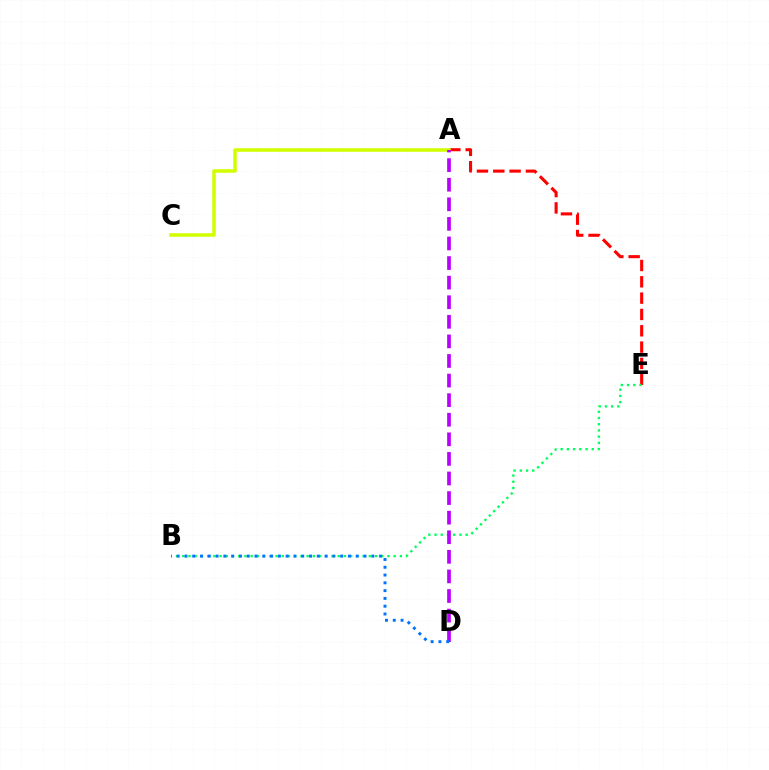{('A', 'E'): [{'color': '#ff0000', 'line_style': 'dashed', 'thickness': 2.22}], ('B', 'E'): [{'color': '#00ff5c', 'line_style': 'dotted', 'thickness': 1.69}], ('A', 'C'): [{'color': '#d1ff00', 'line_style': 'solid', 'thickness': 2.54}], ('A', 'D'): [{'color': '#b900ff', 'line_style': 'dashed', 'thickness': 2.66}], ('B', 'D'): [{'color': '#0074ff', 'line_style': 'dotted', 'thickness': 2.12}]}